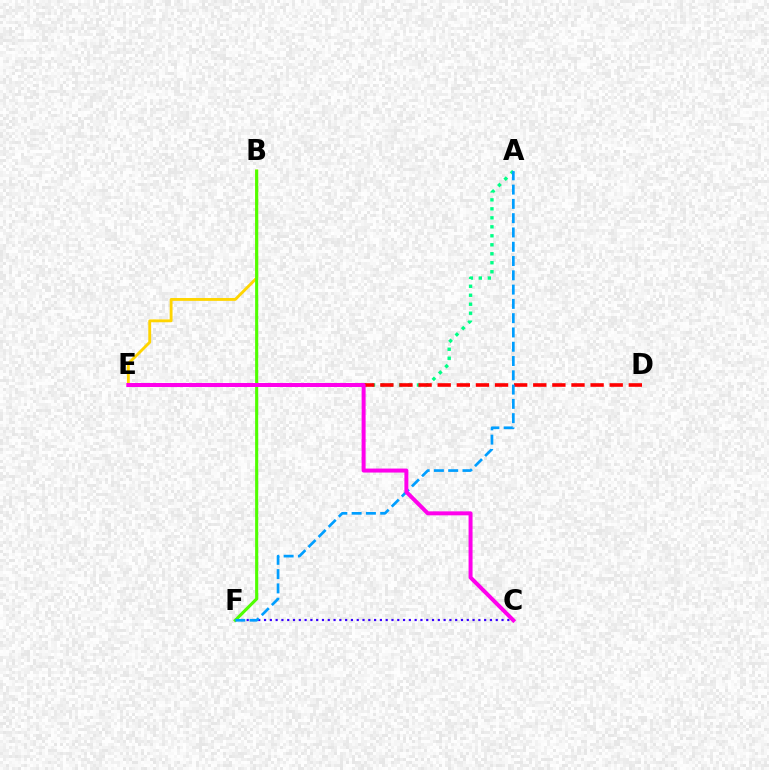{('C', 'F'): [{'color': '#3700ff', 'line_style': 'dotted', 'thickness': 1.57}], ('B', 'E'): [{'color': '#ffd500', 'line_style': 'solid', 'thickness': 2.06}], ('A', 'E'): [{'color': '#00ff86', 'line_style': 'dotted', 'thickness': 2.44}], ('D', 'E'): [{'color': '#ff0000', 'line_style': 'dashed', 'thickness': 2.6}], ('B', 'F'): [{'color': '#4fff00', 'line_style': 'solid', 'thickness': 2.22}], ('A', 'F'): [{'color': '#009eff', 'line_style': 'dashed', 'thickness': 1.94}], ('C', 'E'): [{'color': '#ff00ed', 'line_style': 'solid', 'thickness': 2.87}]}